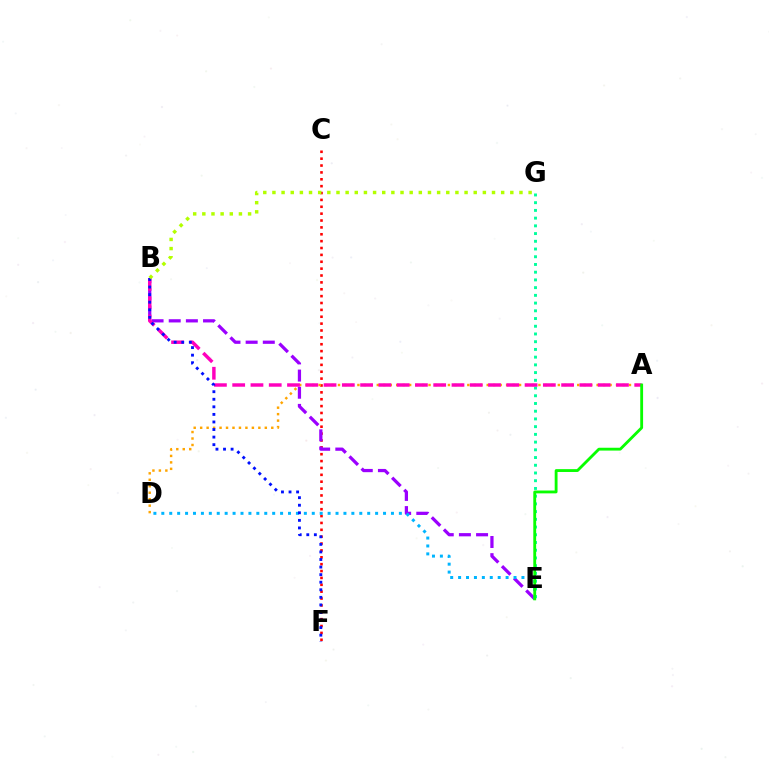{('C', 'F'): [{'color': '#ff0000', 'line_style': 'dotted', 'thickness': 1.87}], ('B', 'E'): [{'color': '#9b00ff', 'line_style': 'dashed', 'thickness': 2.33}], ('D', 'E'): [{'color': '#00b5ff', 'line_style': 'dotted', 'thickness': 2.15}], ('A', 'D'): [{'color': '#ffa500', 'line_style': 'dotted', 'thickness': 1.76}], ('E', 'G'): [{'color': '#00ff9d', 'line_style': 'dotted', 'thickness': 2.1}], ('A', 'B'): [{'color': '#ff00bd', 'line_style': 'dashed', 'thickness': 2.48}], ('A', 'E'): [{'color': '#08ff00', 'line_style': 'solid', 'thickness': 2.05}], ('B', 'F'): [{'color': '#0010ff', 'line_style': 'dotted', 'thickness': 2.06}], ('B', 'G'): [{'color': '#b3ff00', 'line_style': 'dotted', 'thickness': 2.49}]}